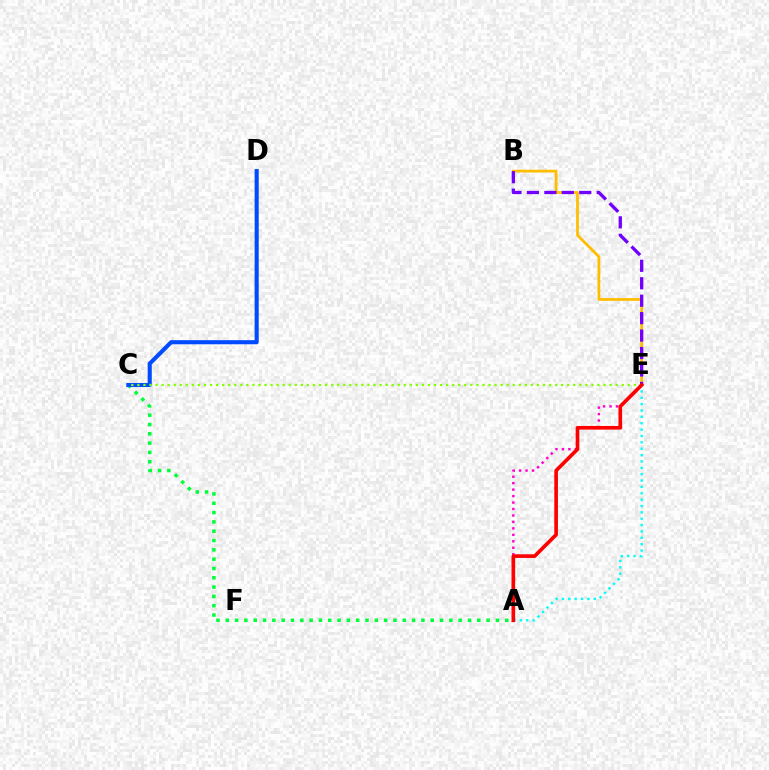{('B', 'E'): [{'color': '#ffbd00', 'line_style': 'solid', 'thickness': 1.98}, {'color': '#7200ff', 'line_style': 'dashed', 'thickness': 2.37}], ('A', 'C'): [{'color': '#00ff39', 'line_style': 'dotted', 'thickness': 2.53}], ('C', 'D'): [{'color': '#004bff', 'line_style': 'solid', 'thickness': 2.95}], ('A', 'E'): [{'color': '#ff00cf', 'line_style': 'dotted', 'thickness': 1.75}, {'color': '#00fff6', 'line_style': 'dotted', 'thickness': 1.73}, {'color': '#ff0000', 'line_style': 'solid', 'thickness': 2.64}], ('C', 'E'): [{'color': '#84ff00', 'line_style': 'dotted', 'thickness': 1.64}]}